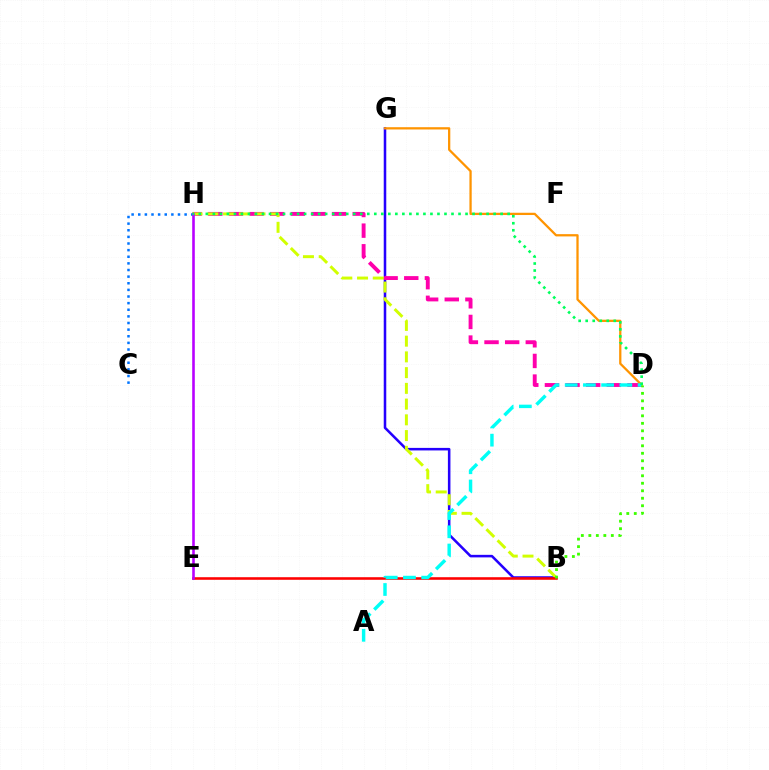{('B', 'G'): [{'color': '#2500ff', 'line_style': 'solid', 'thickness': 1.83}], ('D', 'H'): [{'color': '#ff00ac', 'line_style': 'dashed', 'thickness': 2.8}, {'color': '#00ff5c', 'line_style': 'dotted', 'thickness': 1.91}], ('B', 'H'): [{'color': '#d1ff00', 'line_style': 'dashed', 'thickness': 2.14}], ('B', 'E'): [{'color': '#ff0000', 'line_style': 'solid', 'thickness': 1.86}], ('D', 'G'): [{'color': '#ff9400', 'line_style': 'solid', 'thickness': 1.63}], ('A', 'D'): [{'color': '#00fff6', 'line_style': 'dashed', 'thickness': 2.48}], ('C', 'H'): [{'color': '#0074ff', 'line_style': 'dotted', 'thickness': 1.8}], ('E', 'H'): [{'color': '#b900ff', 'line_style': 'solid', 'thickness': 1.87}], ('B', 'D'): [{'color': '#3dff00', 'line_style': 'dotted', 'thickness': 2.04}]}